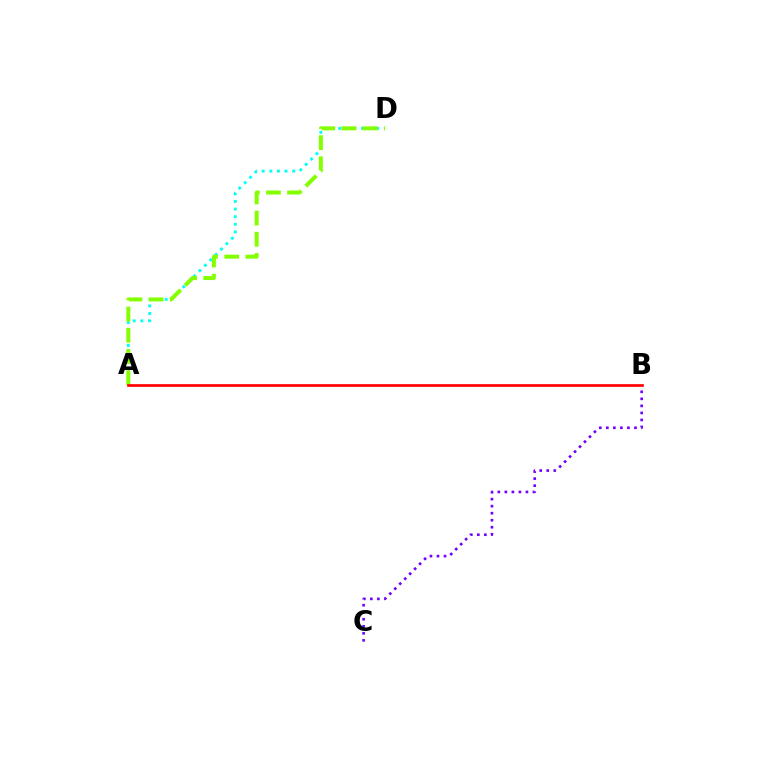{('A', 'D'): [{'color': '#00fff6', 'line_style': 'dotted', 'thickness': 2.07}, {'color': '#84ff00', 'line_style': 'dashed', 'thickness': 2.88}], ('B', 'C'): [{'color': '#7200ff', 'line_style': 'dotted', 'thickness': 1.91}], ('A', 'B'): [{'color': '#ff0000', 'line_style': 'solid', 'thickness': 1.93}]}